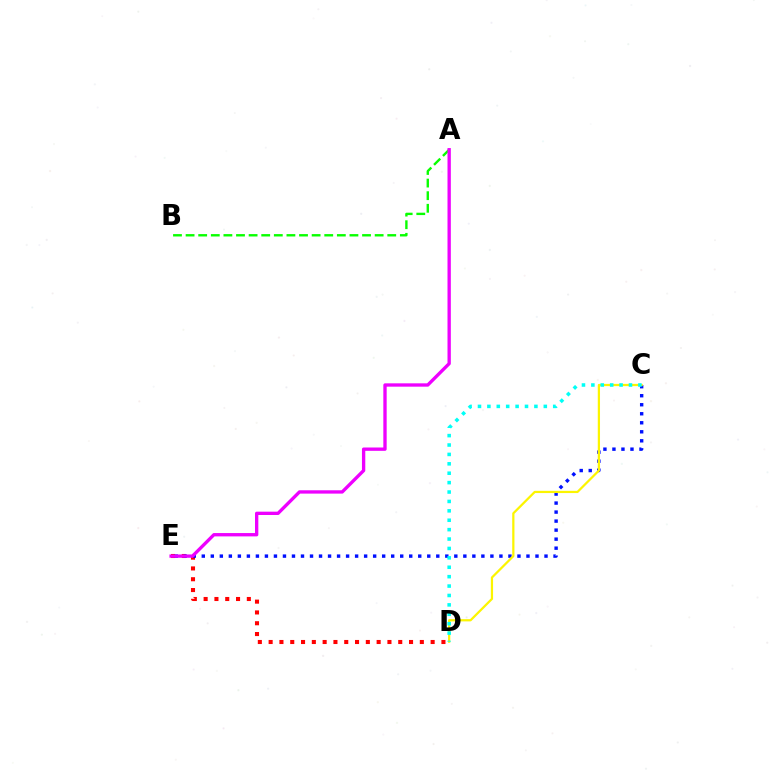{('D', 'E'): [{'color': '#ff0000', 'line_style': 'dotted', 'thickness': 2.93}], ('C', 'E'): [{'color': '#0010ff', 'line_style': 'dotted', 'thickness': 2.45}], ('C', 'D'): [{'color': '#fcf500', 'line_style': 'solid', 'thickness': 1.61}, {'color': '#00fff6', 'line_style': 'dotted', 'thickness': 2.55}], ('A', 'B'): [{'color': '#08ff00', 'line_style': 'dashed', 'thickness': 1.71}], ('A', 'E'): [{'color': '#ee00ff', 'line_style': 'solid', 'thickness': 2.4}]}